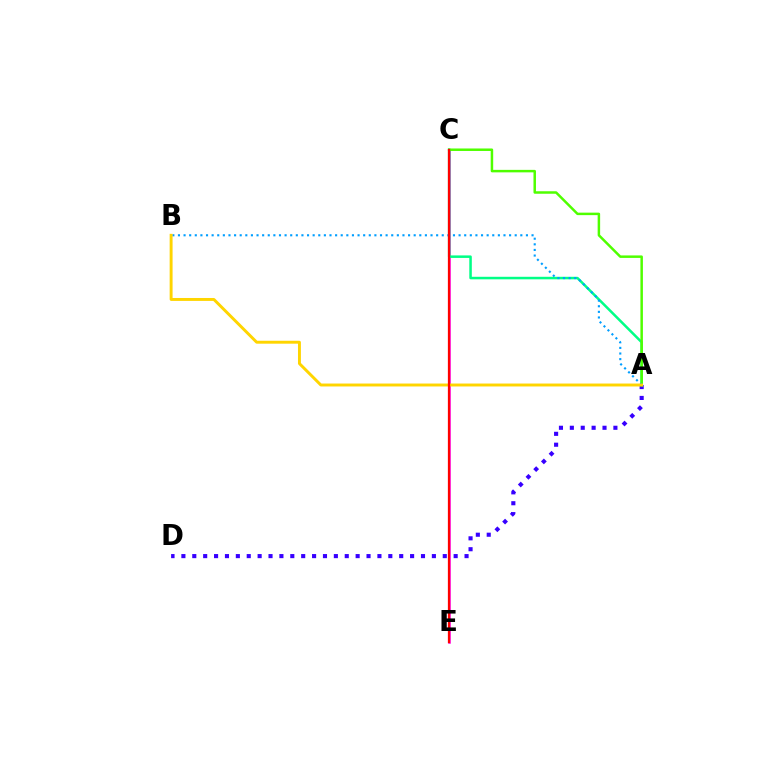{('A', 'D'): [{'color': '#3700ff', 'line_style': 'dotted', 'thickness': 2.96}], ('C', 'E'): [{'color': '#ff00ed', 'line_style': 'solid', 'thickness': 1.82}, {'color': '#ff0000', 'line_style': 'solid', 'thickness': 1.62}], ('A', 'C'): [{'color': '#00ff86', 'line_style': 'solid', 'thickness': 1.82}, {'color': '#4fff00', 'line_style': 'solid', 'thickness': 1.79}], ('A', 'B'): [{'color': '#009eff', 'line_style': 'dotted', 'thickness': 1.52}, {'color': '#ffd500', 'line_style': 'solid', 'thickness': 2.11}]}